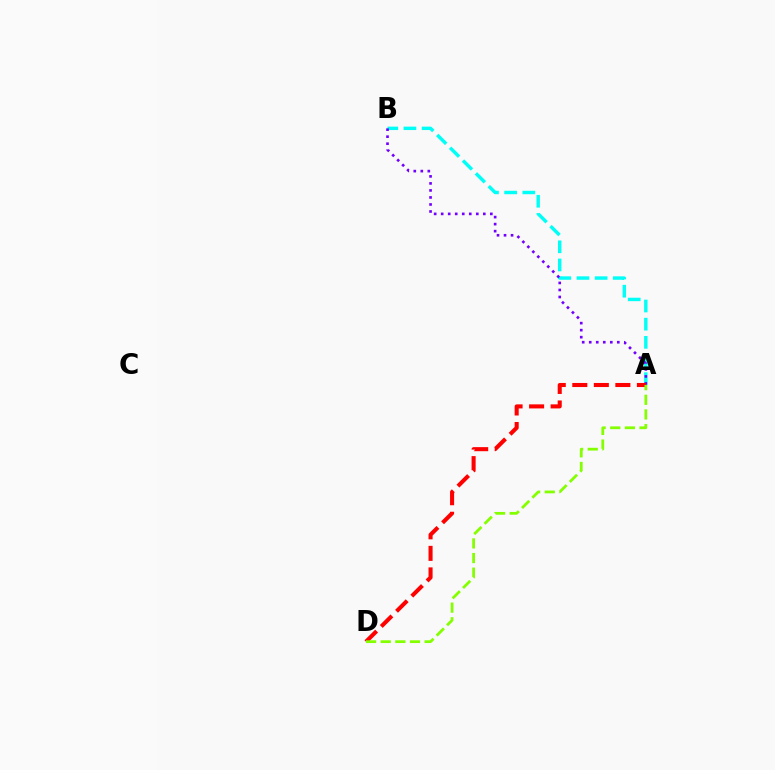{('A', 'B'): [{'color': '#00fff6', 'line_style': 'dashed', 'thickness': 2.47}, {'color': '#7200ff', 'line_style': 'dotted', 'thickness': 1.91}], ('A', 'D'): [{'color': '#ff0000', 'line_style': 'dashed', 'thickness': 2.93}, {'color': '#84ff00', 'line_style': 'dashed', 'thickness': 1.99}]}